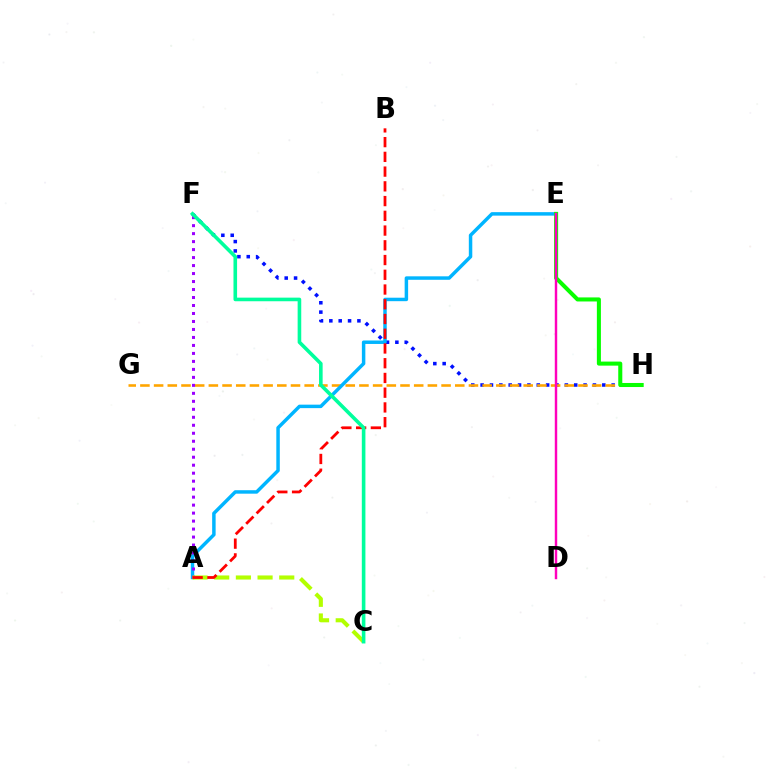{('F', 'H'): [{'color': '#0010ff', 'line_style': 'dotted', 'thickness': 2.54}], ('G', 'H'): [{'color': '#ffa500', 'line_style': 'dashed', 'thickness': 1.86}], ('A', 'E'): [{'color': '#00b5ff', 'line_style': 'solid', 'thickness': 2.5}], ('A', 'F'): [{'color': '#9b00ff', 'line_style': 'dotted', 'thickness': 2.17}], ('A', 'C'): [{'color': '#b3ff00', 'line_style': 'dashed', 'thickness': 2.95}], ('A', 'B'): [{'color': '#ff0000', 'line_style': 'dashed', 'thickness': 2.0}], ('E', 'H'): [{'color': '#08ff00', 'line_style': 'solid', 'thickness': 2.92}], ('C', 'F'): [{'color': '#00ff9d', 'line_style': 'solid', 'thickness': 2.6}], ('D', 'E'): [{'color': '#ff00bd', 'line_style': 'solid', 'thickness': 1.75}]}